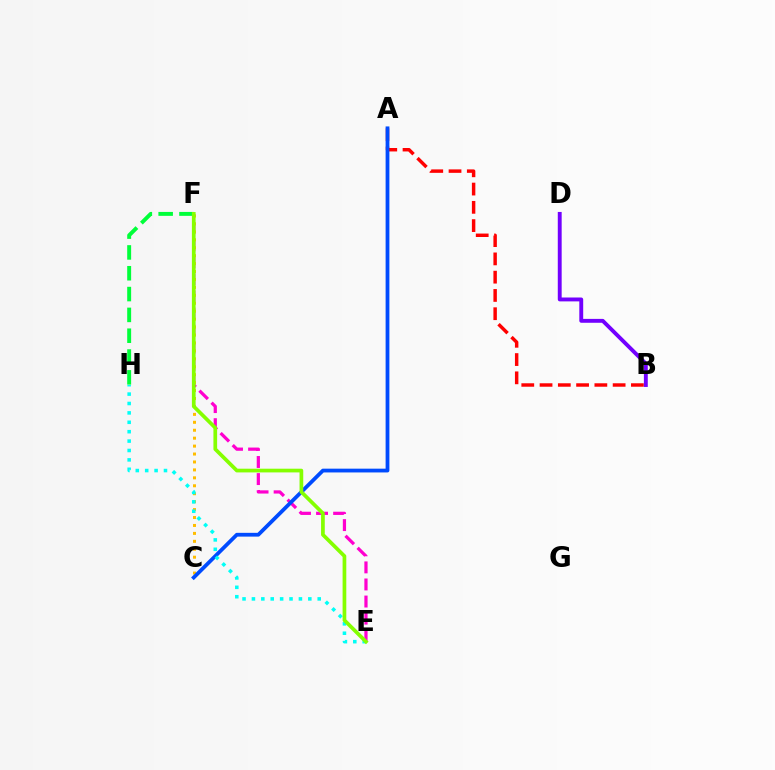{('E', 'F'): [{'color': '#ff00cf', 'line_style': 'dashed', 'thickness': 2.32}, {'color': '#84ff00', 'line_style': 'solid', 'thickness': 2.67}], ('C', 'F'): [{'color': '#ffbd00', 'line_style': 'dotted', 'thickness': 2.16}], ('A', 'B'): [{'color': '#ff0000', 'line_style': 'dashed', 'thickness': 2.48}], ('F', 'H'): [{'color': '#00ff39', 'line_style': 'dashed', 'thickness': 2.83}], ('A', 'C'): [{'color': '#004bff', 'line_style': 'solid', 'thickness': 2.72}], ('E', 'H'): [{'color': '#00fff6', 'line_style': 'dotted', 'thickness': 2.55}], ('B', 'D'): [{'color': '#7200ff', 'line_style': 'solid', 'thickness': 2.8}]}